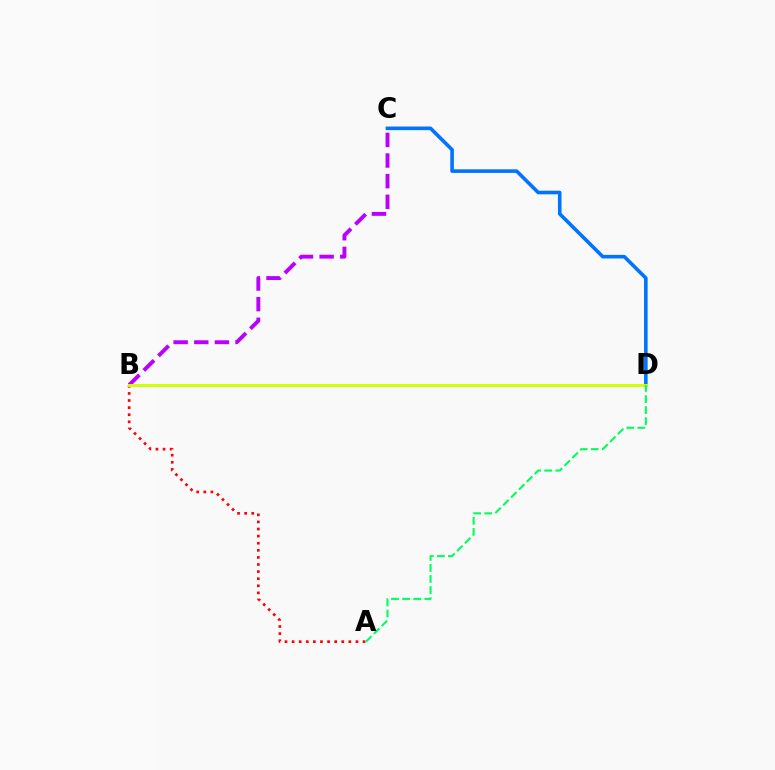{('A', 'B'): [{'color': '#ff0000', 'line_style': 'dotted', 'thickness': 1.93}], ('B', 'C'): [{'color': '#b900ff', 'line_style': 'dashed', 'thickness': 2.8}], ('C', 'D'): [{'color': '#0074ff', 'line_style': 'solid', 'thickness': 2.6}], ('B', 'D'): [{'color': '#d1ff00', 'line_style': 'solid', 'thickness': 2.1}], ('A', 'D'): [{'color': '#00ff5c', 'line_style': 'dashed', 'thickness': 1.51}]}